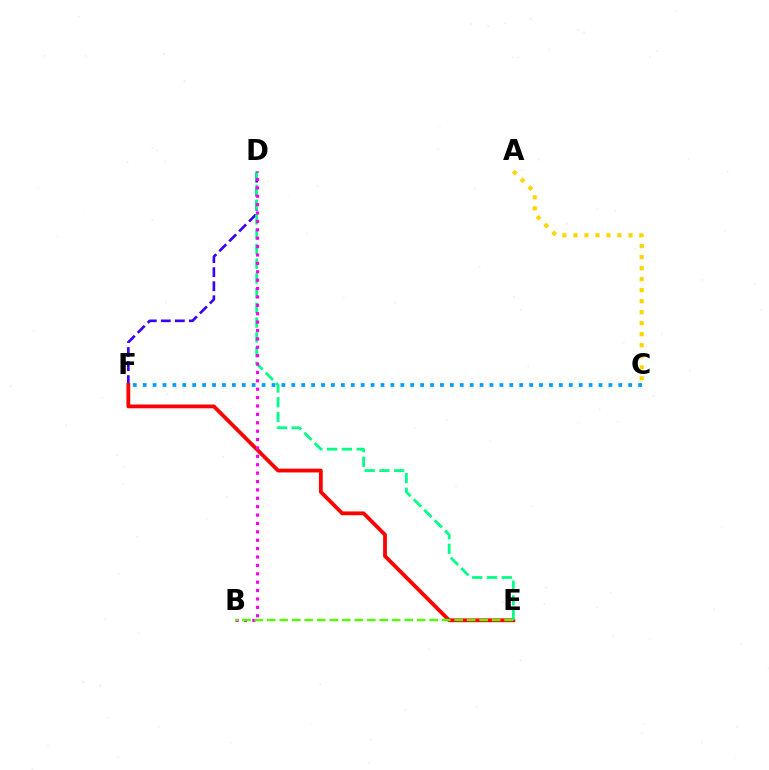{('D', 'F'): [{'color': '#3700ff', 'line_style': 'dashed', 'thickness': 1.91}], ('E', 'F'): [{'color': '#ff0000', 'line_style': 'solid', 'thickness': 2.73}], ('D', 'E'): [{'color': '#00ff86', 'line_style': 'dashed', 'thickness': 2.0}], ('A', 'C'): [{'color': '#ffd500', 'line_style': 'dotted', 'thickness': 2.99}], ('C', 'F'): [{'color': '#009eff', 'line_style': 'dotted', 'thickness': 2.69}], ('B', 'D'): [{'color': '#ff00ed', 'line_style': 'dotted', 'thickness': 2.28}], ('B', 'E'): [{'color': '#4fff00', 'line_style': 'dashed', 'thickness': 1.7}]}